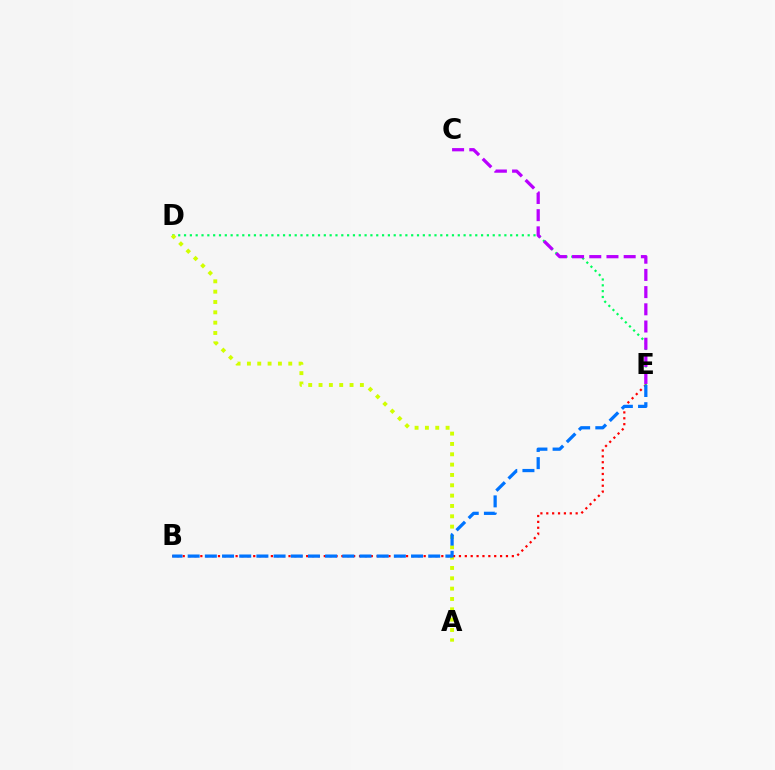{('D', 'E'): [{'color': '#00ff5c', 'line_style': 'dotted', 'thickness': 1.58}], ('A', 'D'): [{'color': '#d1ff00', 'line_style': 'dotted', 'thickness': 2.81}], ('B', 'E'): [{'color': '#ff0000', 'line_style': 'dotted', 'thickness': 1.6}, {'color': '#0074ff', 'line_style': 'dashed', 'thickness': 2.33}], ('C', 'E'): [{'color': '#b900ff', 'line_style': 'dashed', 'thickness': 2.34}]}